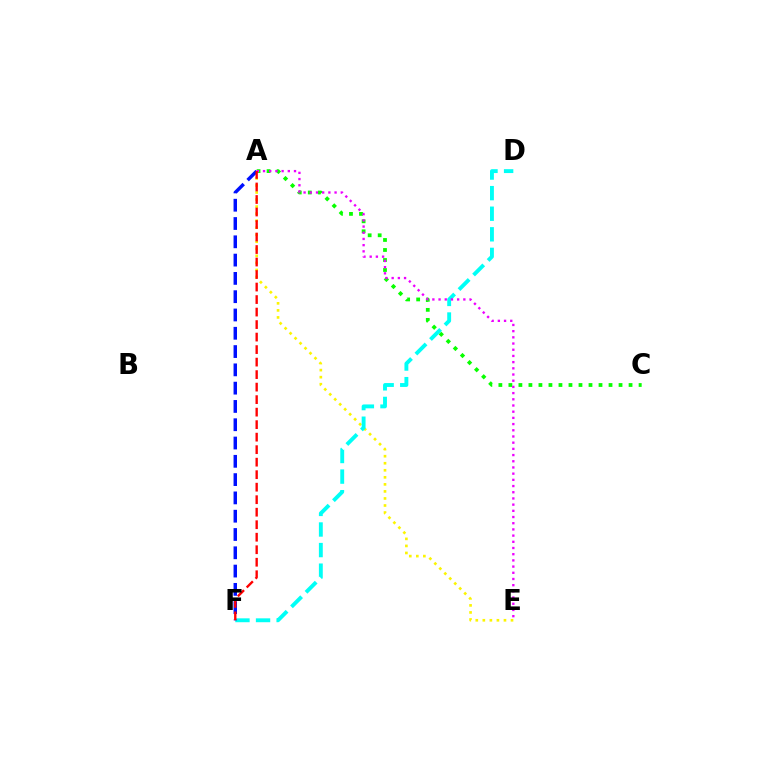{('A', 'E'): [{'color': '#fcf500', 'line_style': 'dotted', 'thickness': 1.91}, {'color': '#ee00ff', 'line_style': 'dotted', 'thickness': 1.68}], ('A', 'C'): [{'color': '#08ff00', 'line_style': 'dotted', 'thickness': 2.72}], ('D', 'F'): [{'color': '#00fff6', 'line_style': 'dashed', 'thickness': 2.8}], ('A', 'F'): [{'color': '#0010ff', 'line_style': 'dashed', 'thickness': 2.49}, {'color': '#ff0000', 'line_style': 'dashed', 'thickness': 1.7}]}